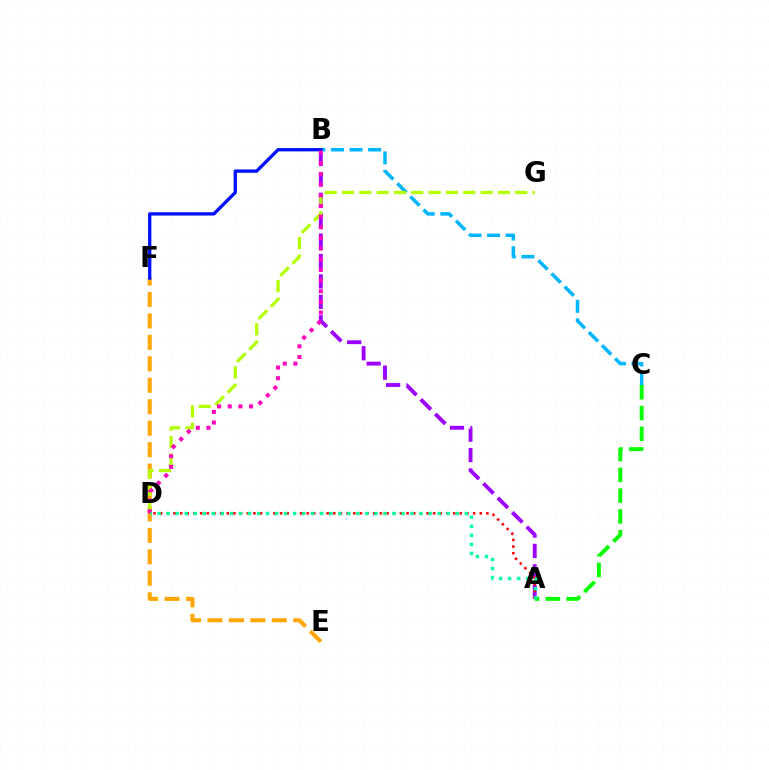{('A', 'B'): [{'color': '#9b00ff', 'line_style': 'dashed', 'thickness': 2.77}], ('B', 'C'): [{'color': '#00b5ff', 'line_style': 'dashed', 'thickness': 2.52}], ('E', 'F'): [{'color': '#ffa500', 'line_style': 'dashed', 'thickness': 2.91}], ('A', 'D'): [{'color': '#ff0000', 'line_style': 'dotted', 'thickness': 1.81}, {'color': '#00ff9d', 'line_style': 'dotted', 'thickness': 2.45}], ('A', 'C'): [{'color': '#08ff00', 'line_style': 'dashed', 'thickness': 2.83}], ('B', 'F'): [{'color': '#0010ff', 'line_style': 'solid', 'thickness': 2.39}], ('D', 'G'): [{'color': '#b3ff00', 'line_style': 'dashed', 'thickness': 2.35}], ('B', 'D'): [{'color': '#ff00bd', 'line_style': 'dotted', 'thickness': 2.9}]}